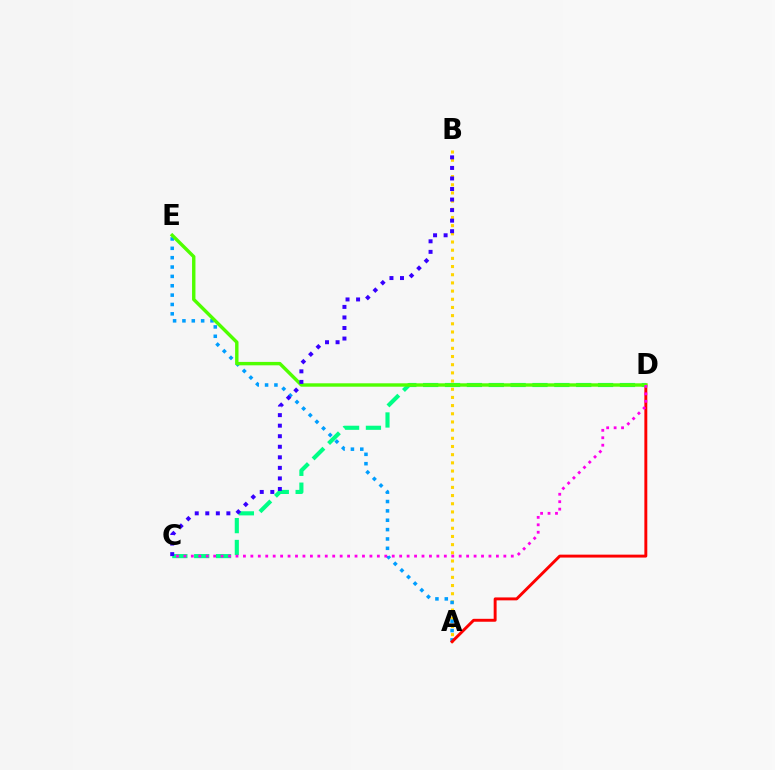{('A', 'B'): [{'color': '#ffd500', 'line_style': 'dotted', 'thickness': 2.22}], ('A', 'E'): [{'color': '#009eff', 'line_style': 'dotted', 'thickness': 2.54}], ('A', 'D'): [{'color': '#ff0000', 'line_style': 'solid', 'thickness': 2.1}], ('C', 'D'): [{'color': '#00ff86', 'line_style': 'dashed', 'thickness': 2.97}, {'color': '#ff00ed', 'line_style': 'dotted', 'thickness': 2.02}], ('D', 'E'): [{'color': '#4fff00', 'line_style': 'solid', 'thickness': 2.45}], ('B', 'C'): [{'color': '#3700ff', 'line_style': 'dotted', 'thickness': 2.87}]}